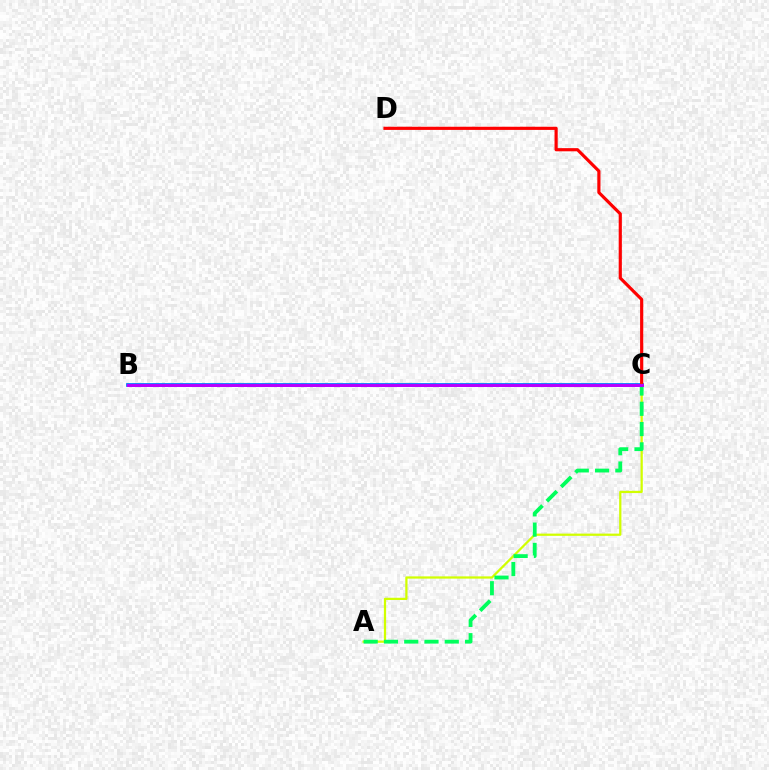{('B', 'C'): [{'color': '#0074ff', 'line_style': 'solid', 'thickness': 2.69}, {'color': '#b900ff', 'line_style': 'solid', 'thickness': 2.13}], ('C', 'D'): [{'color': '#ff0000', 'line_style': 'solid', 'thickness': 2.28}], ('A', 'C'): [{'color': '#d1ff00', 'line_style': 'solid', 'thickness': 1.62}, {'color': '#00ff5c', 'line_style': 'dashed', 'thickness': 2.75}]}